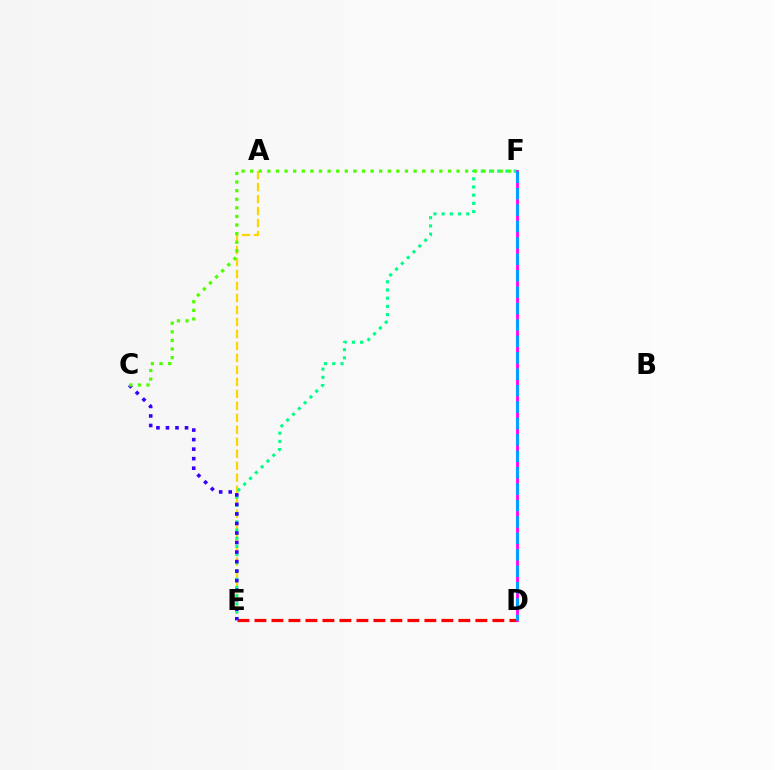{('D', 'E'): [{'color': '#ff0000', 'line_style': 'dashed', 'thickness': 2.31}], ('A', 'E'): [{'color': '#ffd500', 'line_style': 'dashed', 'thickness': 1.63}], ('E', 'F'): [{'color': '#00ff86', 'line_style': 'dotted', 'thickness': 2.23}], ('C', 'E'): [{'color': '#3700ff', 'line_style': 'dotted', 'thickness': 2.59}], ('D', 'F'): [{'color': '#ff00ed', 'line_style': 'solid', 'thickness': 2.02}, {'color': '#009eff', 'line_style': 'dashed', 'thickness': 2.23}], ('C', 'F'): [{'color': '#4fff00', 'line_style': 'dotted', 'thickness': 2.34}]}